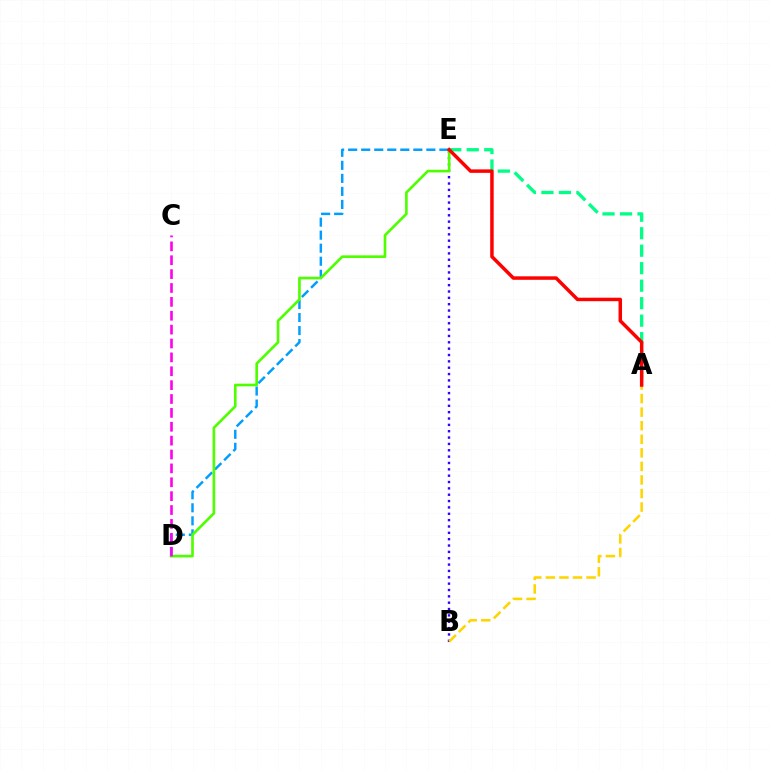{('B', 'E'): [{'color': '#3700ff', 'line_style': 'dotted', 'thickness': 1.73}], ('D', 'E'): [{'color': '#009eff', 'line_style': 'dashed', 'thickness': 1.77}, {'color': '#4fff00', 'line_style': 'solid', 'thickness': 1.9}], ('A', 'B'): [{'color': '#ffd500', 'line_style': 'dashed', 'thickness': 1.84}], ('A', 'E'): [{'color': '#00ff86', 'line_style': 'dashed', 'thickness': 2.38}, {'color': '#ff0000', 'line_style': 'solid', 'thickness': 2.51}], ('C', 'D'): [{'color': '#ff00ed', 'line_style': 'dashed', 'thickness': 1.89}]}